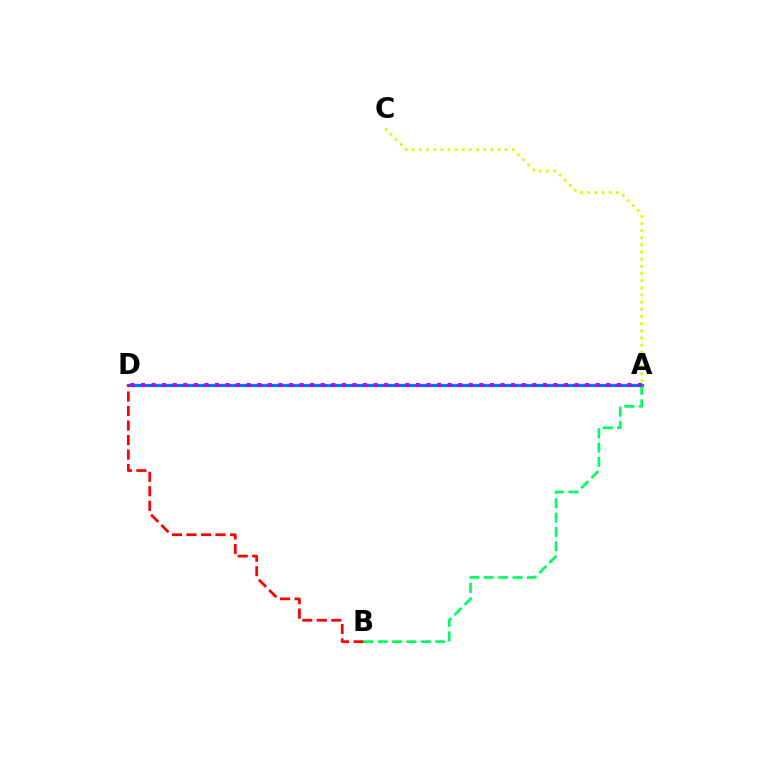{('A', 'D'): [{'color': '#0074ff', 'line_style': 'solid', 'thickness': 2.31}, {'color': '#b900ff', 'line_style': 'dotted', 'thickness': 2.87}], ('A', 'C'): [{'color': '#d1ff00', 'line_style': 'dotted', 'thickness': 1.94}], ('A', 'B'): [{'color': '#00ff5c', 'line_style': 'dashed', 'thickness': 1.95}], ('B', 'D'): [{'color': '#ff0000', 'line_style': 'dashed', 'thickness': 1.97}]}